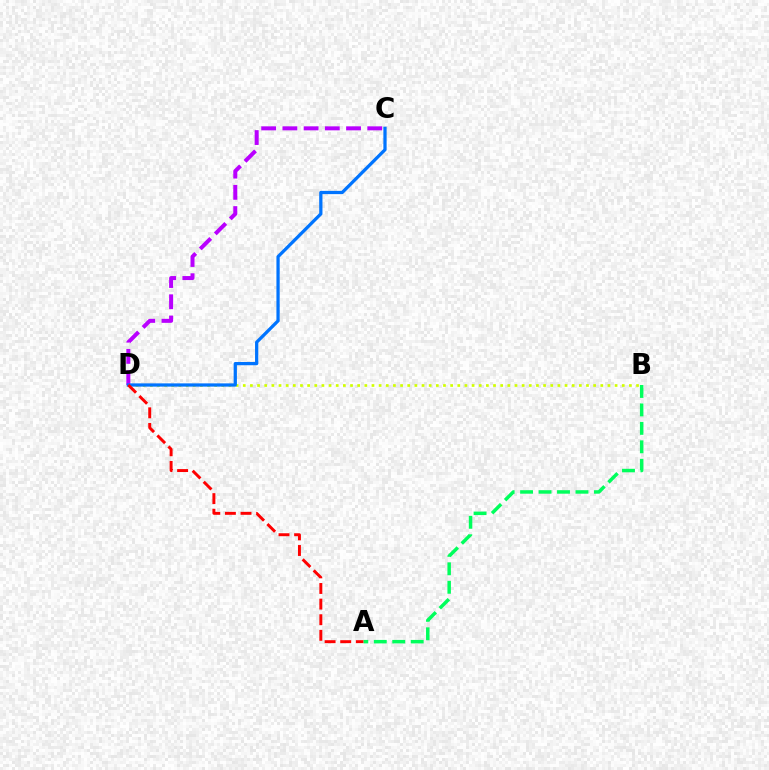{('B', 'D'): [{'color': '#d1ff00', 'line_style': 'dotted', 'thickness': 1.94}], ('C', 'D'): [{'color': '#b900ff', 'line_style': 'dashed', 'thickness': 2.88}, {'color': '#0074ff', 'line_style': 'solid', 'thickness': 2.34}], ('A', 'D'): [{'color': '#ff0000', 'line_style': 'dashed', 'thickness': 2.12}], ('A', 'B'): [{'color': '#00ff5c', 'line_style': 'dashed', 'thickness': 2.51}]}